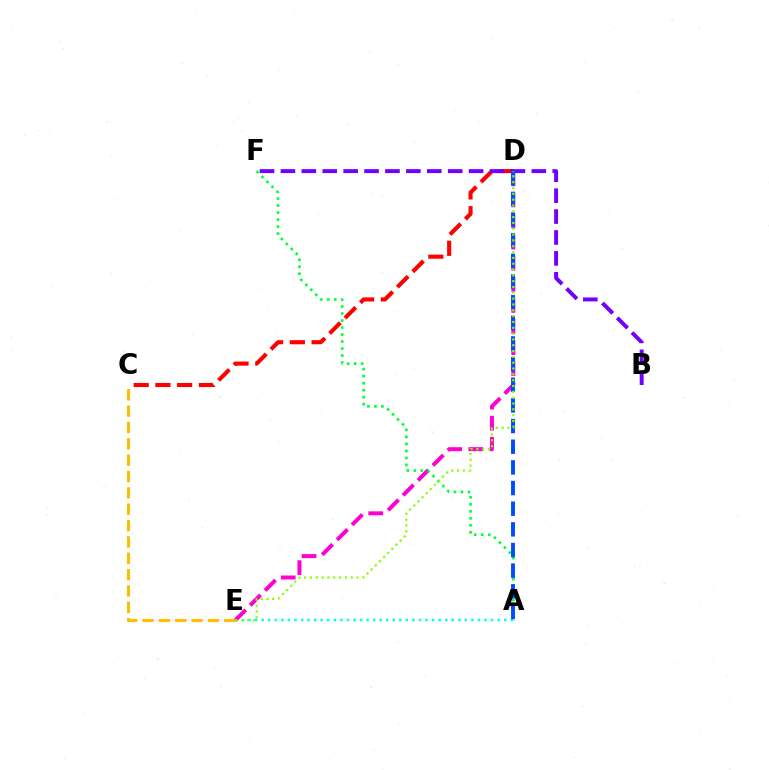{('C', 'D'): [{'color': '#ff0000', 'line_style': 'dashed', 'thickness': 2.95}], ('A', 'E'): [{'color': '#00fff6', 'line_style': 'dotted', 'thickness': 1.78}], ('D', 'E'): [{'color': '#ff00cf', 'line_style': 'dashed', 'thickness': 2.87}, {'color': '#84ff00', 'line_style': 'dotted', 'thickness': 1.58}], ('A', 'F'): [{'color': '#00ff39', 'line_style': 'dotted', 'thickness': 1.9}], ('B', 'F'): [{'color': '#7200ff', 'line_style': 'dashed', 'thickness': 2.84}], ('A', 'D'): [{'color': '#004bff', 'line_style': 'dashed', 'thickness': 2.81}], ('C', 'E'): [{'color': '#ffbd00', 'line_style': 'dashed', 'thickness': 2.22}]}